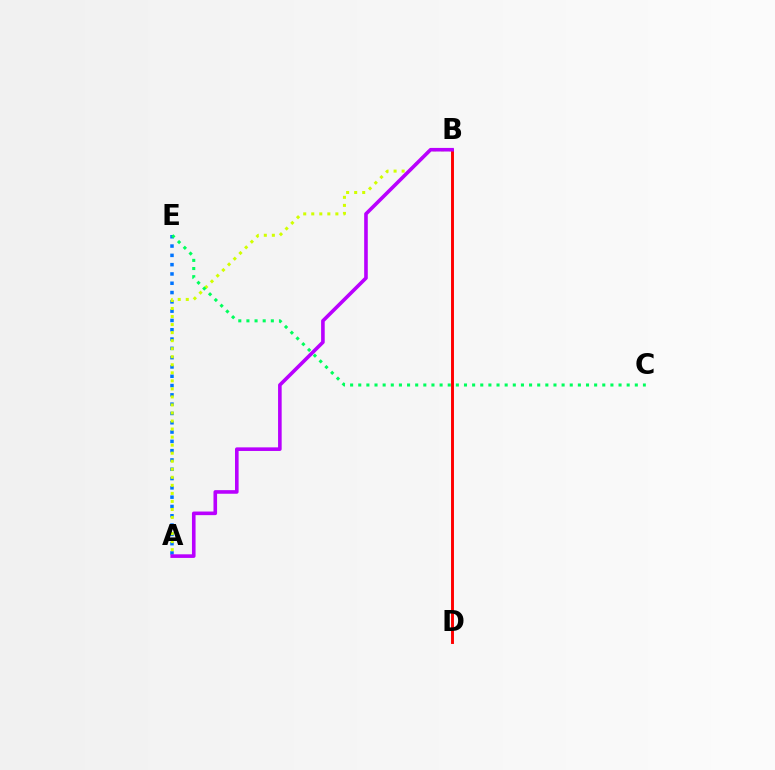{('A', 'E'): [{'color': '#0074ff', 'line_style': 'dotted', 'thickness': 2.53}], ('A', 'B'): [{'color': '#d1ff00', 'line_style': 'dotted', 'thickness': 2.18}, {'color': '#b900ff', 'line_style': 'solid', 'thickness': 2.6}], ('B', 'D'): [{'color': '#ff0000', 'line_style': 'solid', 'thickness': 2.11}], ('C', 'E'): [{'color': '#00ff5c', 'line_style': 'dotted', 'thickness': 2.21}]}